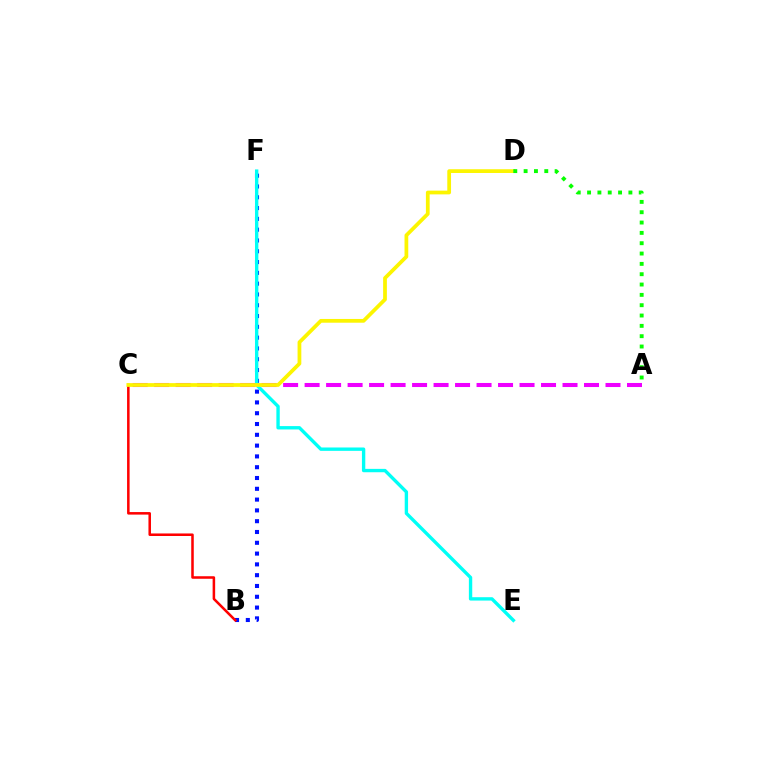{('B', 'F'): [{'color': '#0010ff', 'line_style': 'dotted', 'thickness': 2.93}], ('B', 'C'): [{'color': '#ff0000', 'line_style': 'solid', 'thickness': 1.82}], ('E', 'F'): [{'color': '#00fff6', 'line_style': 'solid', 'thickness': 2.42}], ('A', 'C'): [{'color': '#ee00ff', 'line_style': 'dashed', 'thickness': 2.92}], ('C', 'D'): [{'color': '#fcf500', 'line_style': 'solid', 'thickness': 2.7}], ('A', 'D'): [{'color': '#08ff00', 'line_style': 'dotted', 'thickness': 2.81}]}